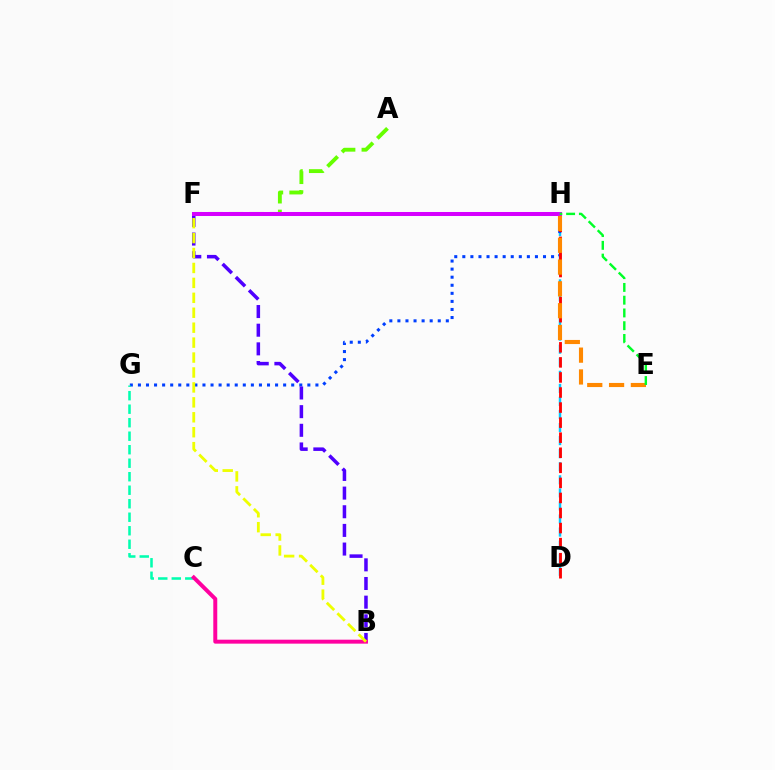{('D', 'H'): [{'color': '#00c7ff', 'line_style': 'dashed', 'thickness': 1.77}, {'color': '#ff0000', 'line_style': 'dashed', 'thickness': 2.05}], ('G', 'H'): [{'color': '#003fff', 'line_style': 'dotted', 'thickness': 2.19}], ('B', 'F'): [{'color': '#4f00ff', 'line_style': 'dashed', 'thickness': 2.53}, {'color': '#eeff00', 'line_style': 'dashed', 'thickness': 2.03}], ('A', 'F'): [{'color': '#66ff00', 'line_style': 'dashed', 'thickness': 2.78}], ('F', 'H'): [{'color': '#d600ff', 'line_style': 'solid', 'thickness': 2.89}], ('E', 'H'): [{'color': '#ff8800', 'line_style': 'dashed', 'thickness': 2.96}, {'color': '#00ff27', 'line_style': 'dashed', 'thickness': 1.73}], ('C', 'G'): [{'color': '#00ffaf', 'line_style': 'dashed', 'thickness': 1.83}], ('B', 'C'): [{'color': '#ff00a0', 'line_style': 'solid', 'thickness': 2.85}]}